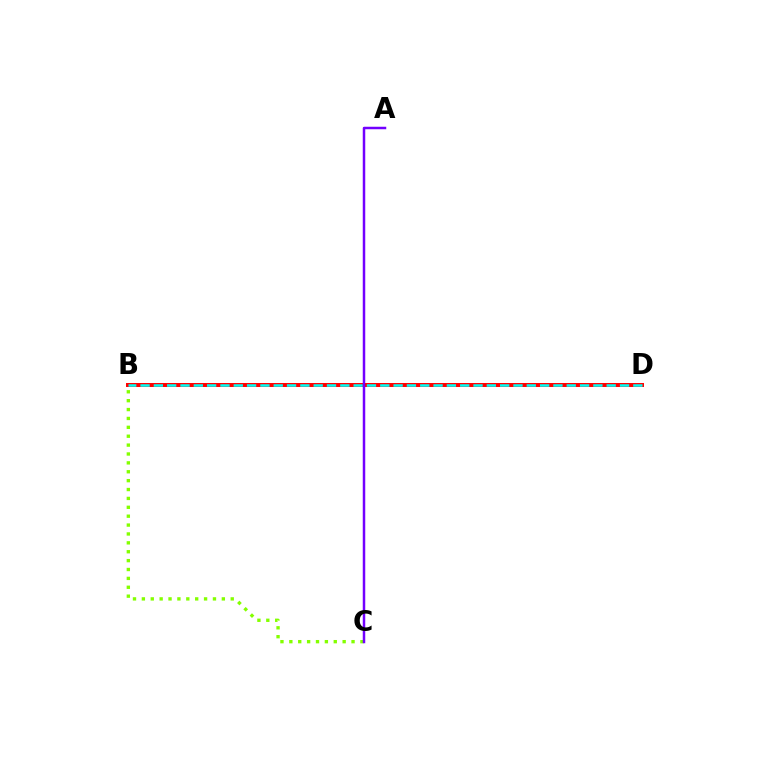{('B', 'D'): [{'color': '#ff0000', 'line_style': 'solid', 'thickness': 2.86}, {'color': '#00fff6', 'line_style': 'dashed', 'thickness': 1.81}], ('B', 'C'): [{'color': '#84ff00', 'line_style': 'dotted', 'thickness': 2.41}], ('A', 'C'): [{'color': '#7200ff', 'line_style': 'solid', 'thickness': 1.8}]}